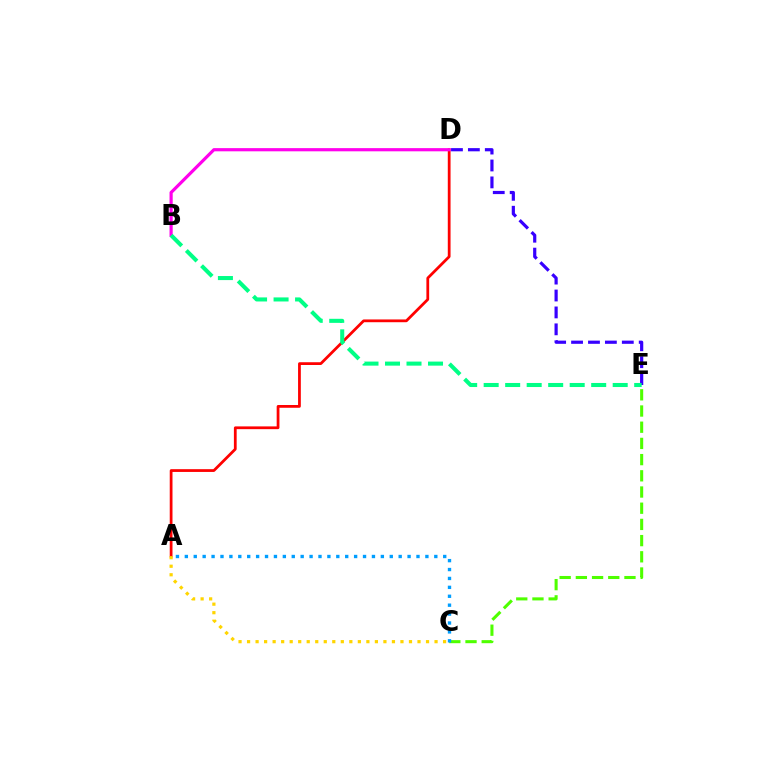{('A', 'D'): [{'color': '#ff0000', 'line_style': 'solid', 'thickness': 1.99}], ('C', 'E'): [{'color': '#4fff00', 'line_style': 'dashed', 'thickness': 2.2}], ('A', 'C'): [{'color': '#009eff', 'line_style': 'dotted', 'thickness': 2.42}, {'color': '#ffd500', 'line_style': 'dotted', 'thickness': 2.32}], ('D', 'E'): [{'color': '#3700ff', 'line_style': 'dashed', 'thickness': 2.3}], ('B', 'D'): [{'color': '#ff00ed', 'line_style': 'solid', 'thickness': 2.29}], ('B', 'E'): [{'color': '#00ff86', 'line_style': 'dashed', 'thickness': 2.92}]}